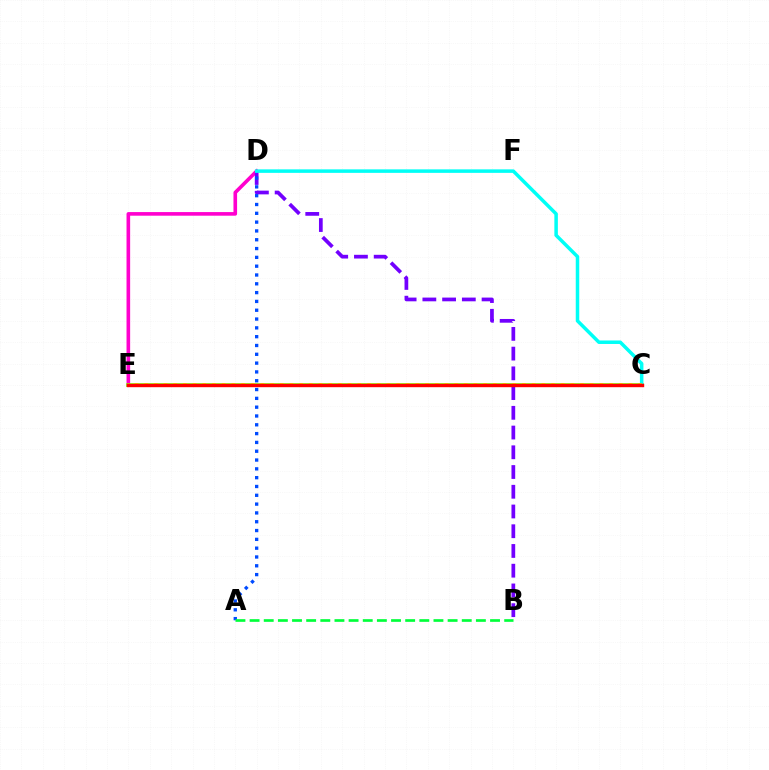{('D', 'E'): [{'color': '#ff00cf', 'line_style': 'solid', 'thickness': 2.61}], ('B', 'D'): [{'color': '#7200ff', 'line_style': 'dashed', 'thickness': 2.68}], ('A', 'D'): [{'color': '#004bff', 'line_style': 'dotted', 'thickness': 2.39}], ('C', 'E'): [{'color': '#84ff00', 'line_style': 'solid', 'thickness': 2.6}, {'color': '#ffbd00', 'line_style': 'dotted', 'thickness': 2.63}, {'color': '#ff0000', 'line_style': 'solid', 'thickness': 2.44}], ('C', 'D'): [{'color': '#00fff6', 'line_style': 'solid', 'thickness': 2.52}], ('A', 'B'): [{'color': '#00ff39', 'line_style': 'dashed', 'thickness': 1.92}]}